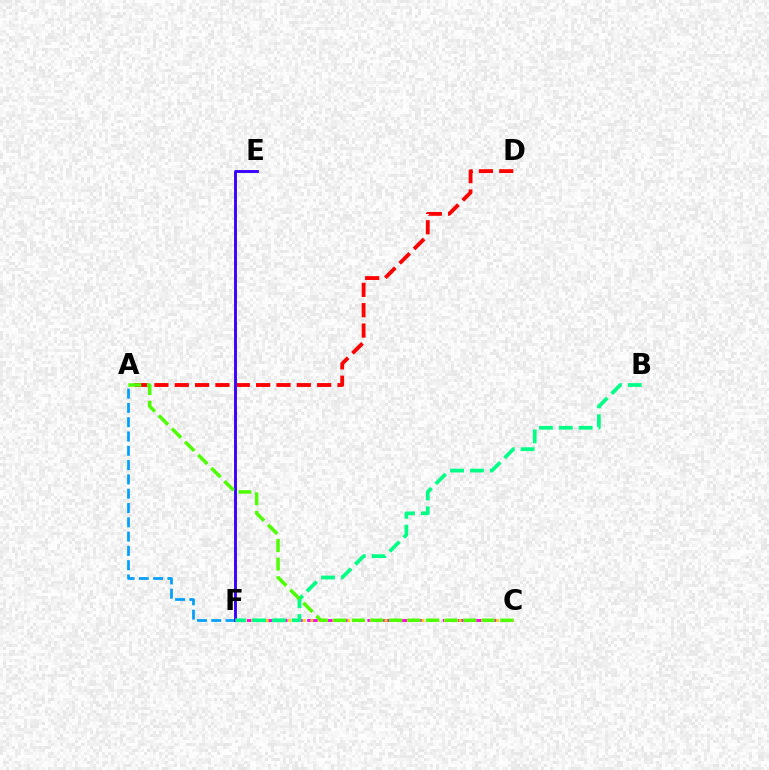{('A', 'F'): [{'color': '#009eff', 'line_style': 'dashed', 'thickness': 1.94}], ('A', 'D'): [{'color': '#ff0000', 'line_style': 'dashed', 'thickness': 2.76}], ('E', 'F'): [{'color': '#3700ff', 'line_style': 'solid', 'thickness': 2.06}], ('C', 'F'): [{'color': '#ff00ed', 'line_style': 'dashed', 'thickness': 2.05}, {'color': '#ffd500', 'line_style': 'dotted', 'thickness': 2.02}], ('B', 'F'): [{'color': '#00ff86', 'line_style': 'dashed', 'thickness': 2.7}], ('A', 'C'): [{'color': '#4fff00', 'line_style': 'dashed', 'thickness': 2.52}]}